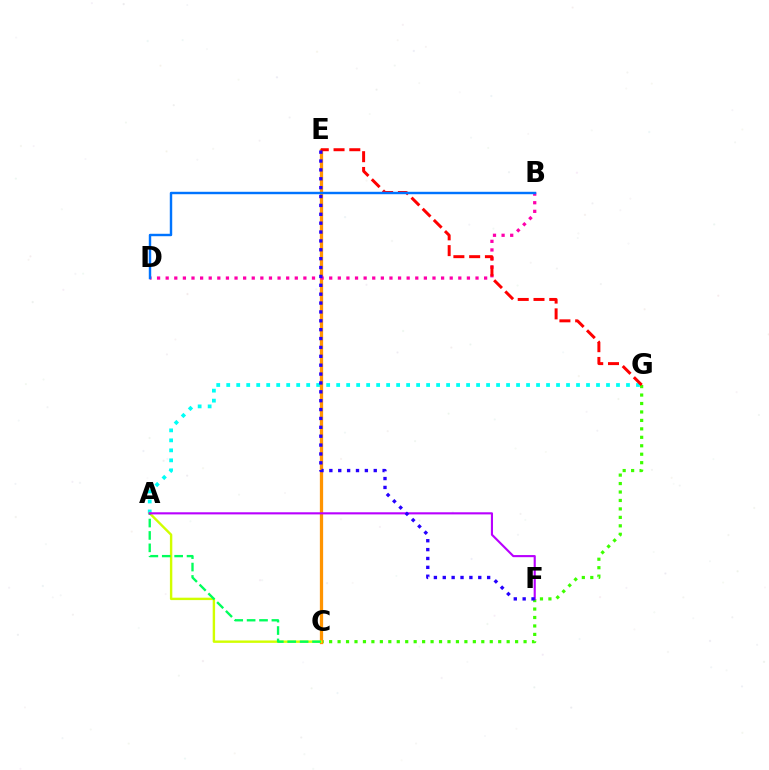{('C', 'G'): [{'color': '#3dff00', 'line_style': 'dotted', 'thickness': 2.3}], ('A', 'G'): [{'color': '#00fff6', 'line_style': 'dotted', 'thickness': 2.72}], ('C', 'E'): [{'color': '#ff9400', 'line_style': 'solid', 'thickness': 2.35}], ('B', 'D'): [{'color': '#ff00ac', 'line_style': 'dotted', 'thickness': 2.34}, {'color': '#0074ff', 'line_style': 'solid', 'thickness': 1.75}], ('A', 'C'): [{'color': '#d1ff00', 'line_style': 'solid', 'thickness': 1.73}, {'color': '#00ff5c', 'line_style': 'dashed', 'thickness': 1.68}], ('E', 'G'): [{'color': '#ff0000', 'line_style': 'dashed', 'thickness': 2.14}], ('A', 'F'): [{'color': '#b900ff', 'line_style': 'solid', 'thickness': 1.53}], ('E', 'F'): [{'color': '#2500ff', 'line_style': 'dotted', 'thickness': 2.41}]}